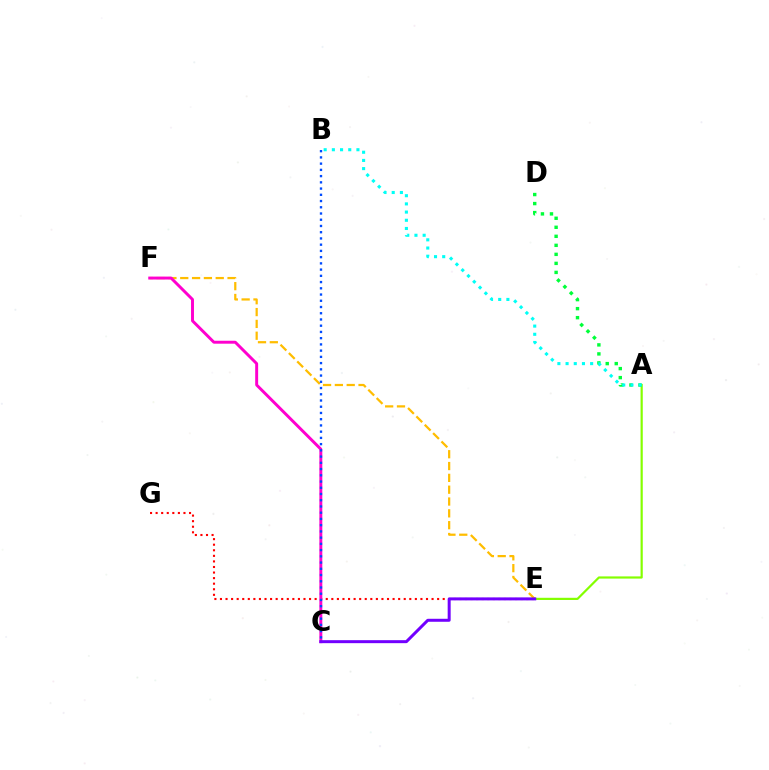{('A', 'E'): [{'color': '#84ff00', 'line_style': 'solid', 'thickness': 1.58}], ('E', 'G'): [{'color': '#ff0000', 'line_style': 'dotted', 'thickness': 1.51}], ('E', 'F'): [{'color': '#ffbd00', 'line_style': 'dashed', 'thickness': 1.61}], ('C', 'F'): [{'color': '#ff00cf', 'line_style': 'solid', 'thickness': 2.12}], ('A', 'D'): [{'color': '#00ff39', 'line_style': 'dotted', 'thickness': 2.45}], ('C', 'E'): [{'color': '#7200ff', 'line_style': 'solid', 'thickness': 2.15}], ('A', 'B'): [{'color': '#00fff6', 'line_style': 'dotted', 'thickness': 2.23}], ('B', 'C'): [{'color': '#004bff', 'line_style': 'dotted', 'thickness': 1.69}]}